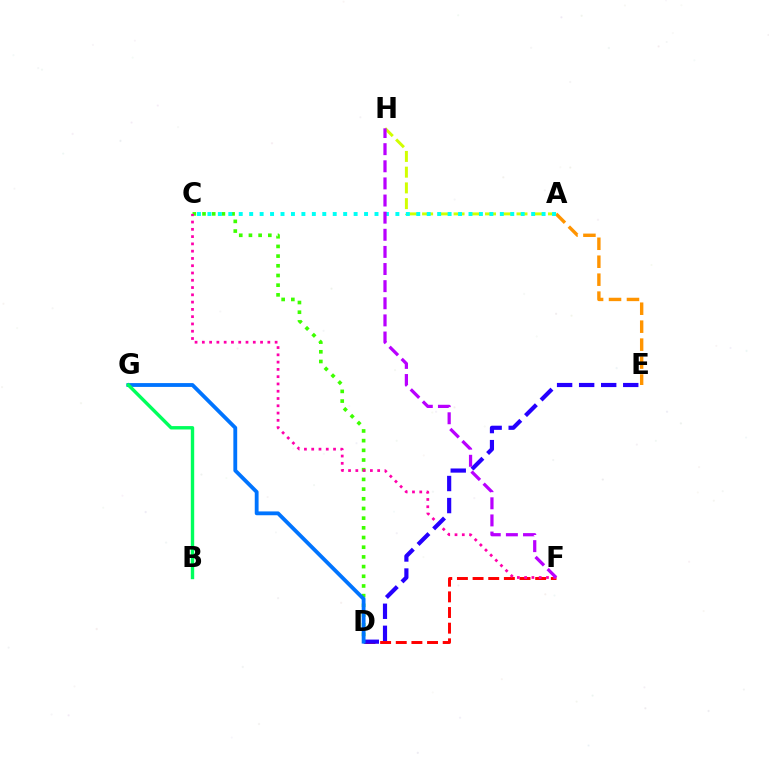{('C', 'D'): [{'color': '#3dff00', 'line_style': 'dotted', 'thickness': 2.63}], ('D', 'F'): [{'color': '#ff0000', 'line_style': 'dashed', 'thickness': 2.13}], ('C', 'F'): [{'color': '#ff00ac', 'line_style': 'dotted', 'thickness': 1.98}], ('A', 'E'): [{'color': '#ff9400', 'line_style': 'dashed', 'thickness': 2.44}], ('D', 'E'): [{'color': '#2500ff', 'line_style': 'dashed', 'thickness': 3.0}], ('A', 'H'): [{'color': '#d1ff00', 'line_style': 'dashed', 'thickness': 2.14}], ('A', 'C'): [{'color': '#00fff6', 'line_style': 'dotted', 'thickness': 2.84}], ('F', 'H'): [{'color': '#b900ff', 'line_style': 'dashed', 'thickness': 2.33}], ('D', 'G'): [{'color': '#0074ff', 'line_style': 'solid', 'thickness': 2.75}], ('B', 'G'): [{'color': '#00ff5c', 'line_style': 'solid', 'thickness': 2.44}]}